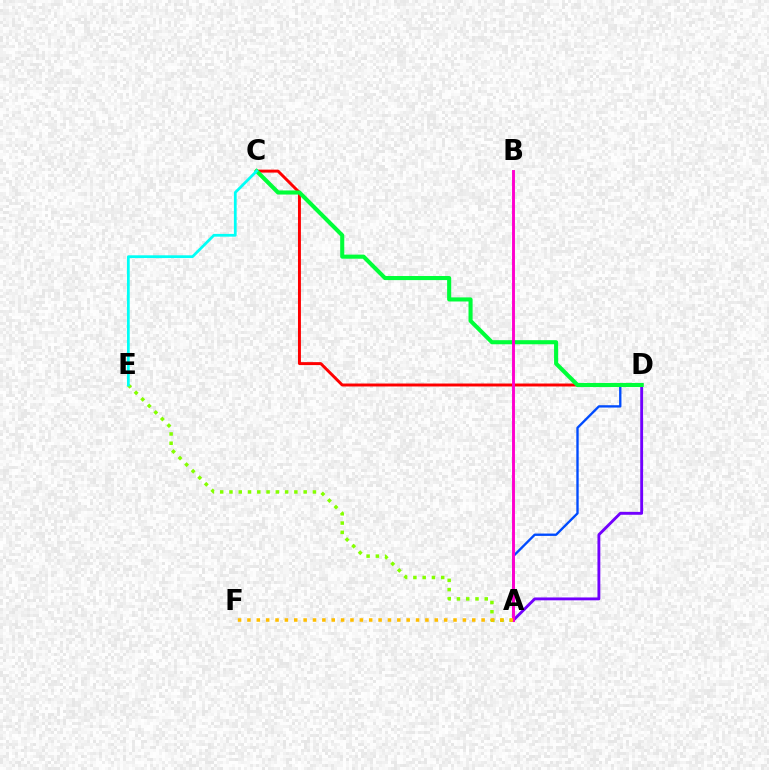{('A', 'D'): [{'color': '#004bff', 'line_style': 'solid', 'thickness': 1.69}, {'color': '#7200ff', 'line_style': 'solid', 'thickness': 2.06}], ('C', 'D'): [{'color': '#ff0000', 'line_style': 'solid', 'thickness': 2.12}, {'color': '#00ff39', 'line_style': 'solid', 'thickness': 2.94}], ('A', 'E'): [{'color': '#84ff00', 'line_style': 'dotted', 'thickness': 2.52}], ('A', 'B'): [{'color': '#ff00cf', 'line_style': 'solid', 'thickness': 2.1}], ('C', 'E'): [{'color': '#00fff6', 'line_style': 'solid', 'thickness': 1.99}], ('A', 'F'): [{'color': '#ffbd00', 'line_style': 'dotted', 'thickness': 2.55}]}